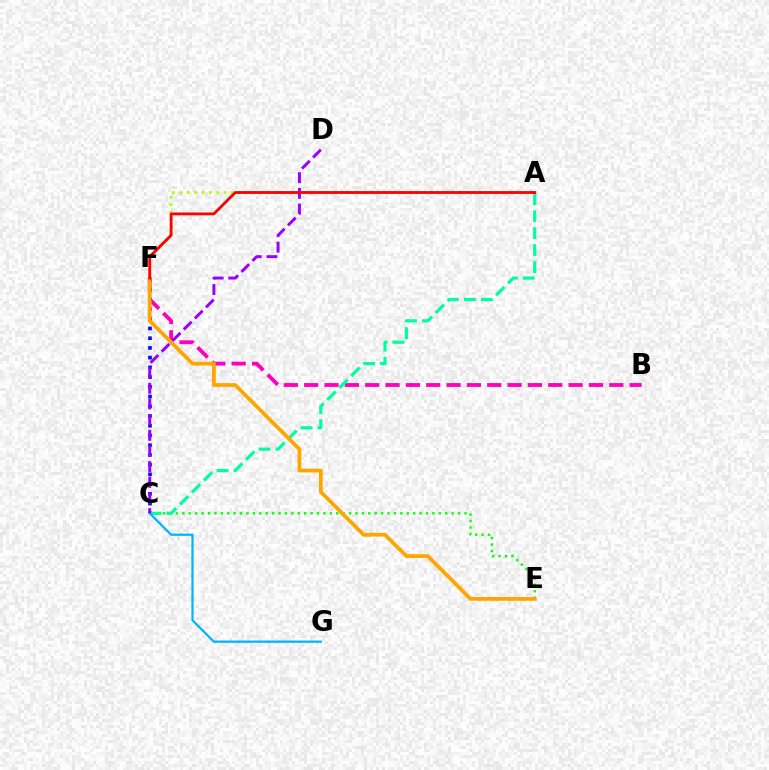{('B', 'F'): [{'color': '#ff00bd', 'line_style': 'dashed', 'thickness': 2.76}], ('C', 'F'): [{'color': '#0010ff', 'line_style': 'dotted', 'thickness': 2.64}], ('C', 'E'): [{'color': '#08ff00', 'line_style': 'dotted', 'thickness': 1.74}], ('A', 'C'): [{'color': '#00ff9d', 'line_style': 'dashed', 'thickness': 2.3}], ('E', 'F'): [{'color': '#ffa500', 'line_style': 'solid', 'thickness': 2.69}], ('C', 'G'): [{'color': '#00b5ff', 'line_style': 'solid', 'thickness': 1.61}], ('A', 'F'): [{'color': '#b3ff00', 'line_style': 'dotted', 'thickness': 2.0}, {'color': '#ff0000', 'line_style': 'solid', 'thickness': 2.03}], ('C', 'D'): [{'color': '#9b00ff', 'line_style': 'dashed', 'thickness': 2.13}]}